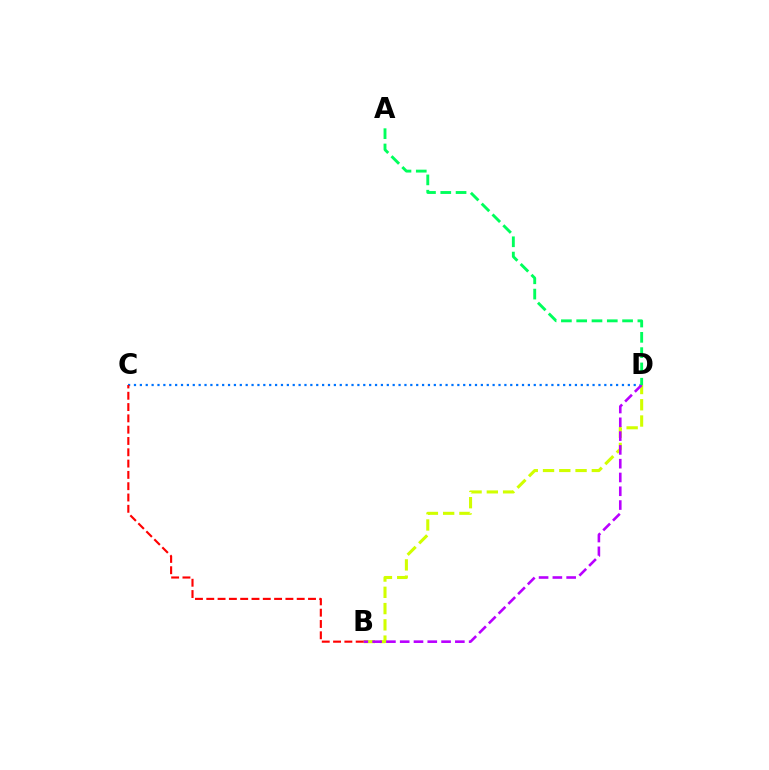{('B', 'D'): [{'color': '#d1ff00', 'line_style': 'dashed', 'thickness': 2.21}, {'color': '#b900ff', 'line_style': 'dashed', 'thickness': 1.87}], ('C', 'D'): [{'color': '#0074ff', 'line_style': 'dotted', 'thickness': 1.6}], ('A', 'D'): [{'color': '#00ff5c', 'line_style': 'dashed', 'thickness': 2.08}], ('B', 'C'): [{'color': '#ff0000', 'line_style': 'dashed', 'thickness': 1.54}]}